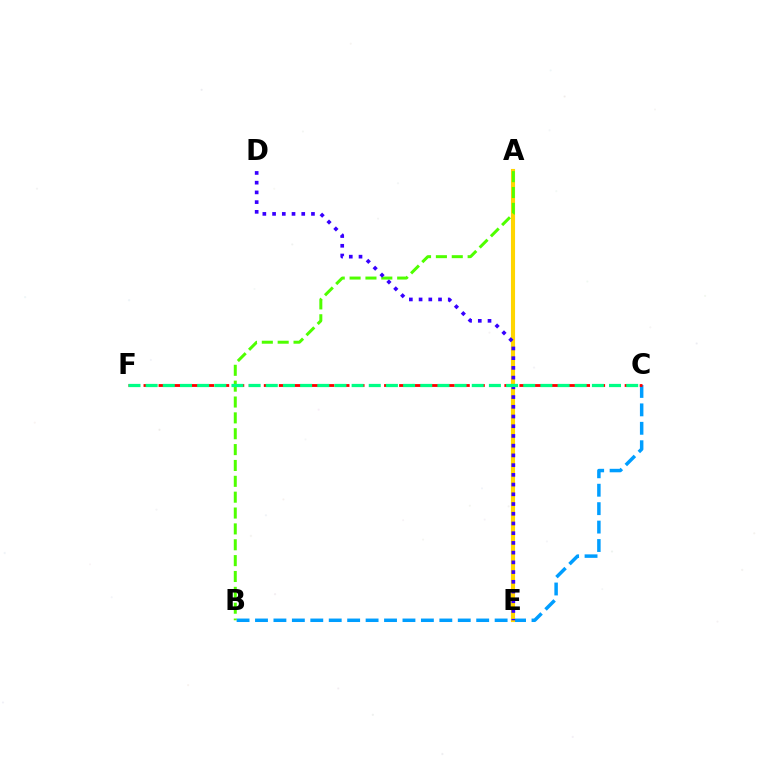{('B', 'C'): [{'color': '#009eff', 'line_style': 'dashed', 'thickness': 2.5}], ('A', 'E'): [{'color': '#ff00ed', 'line_style': 'solid', 'thickness': 2.1}, {'color': '#ffd500', 'line_style': 'solid', 'thickness': 2.96}], ('A', 'B'): [{'color': '#4fff00', 'line_style': 'dashed', 'thickness': 2.15}], ('D', 'E'): [{'color': '#3700ff', 'line_style': 'dotted', 'thickness': 2.64}], ('C', 'F'): [{'color': '#ff0000', 'line_style': 'dashed', 'thickness': 2.04}, {'color': '#00ff86', 'line_style': 'dashed', 'thickness': 2.33}]}